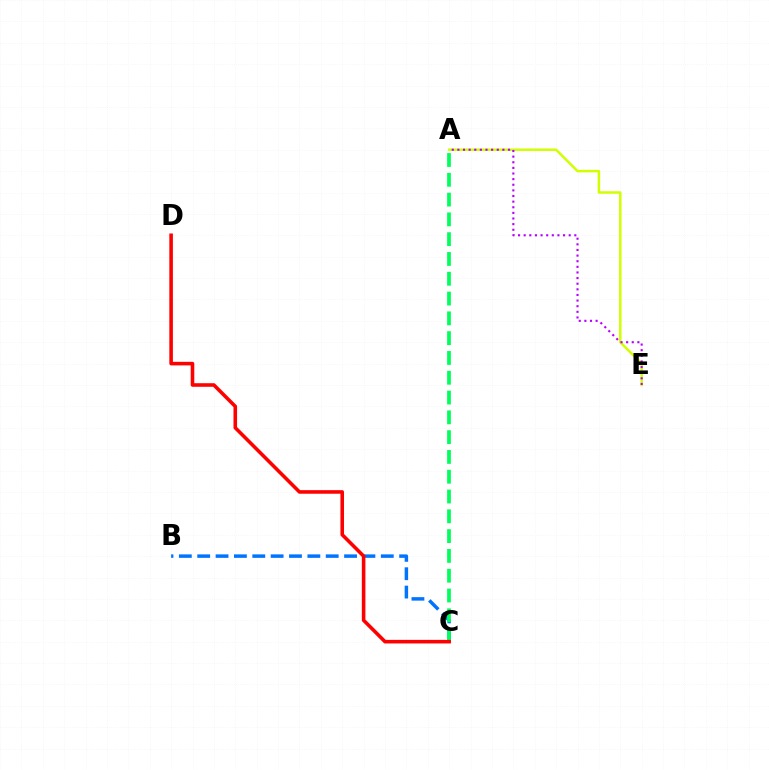{('A', 'E'): [{'color': '#d1ff00', 'line_style': 'solid', 'thickness': 1.79}, {'color': '#b900ff', 'line_style': 'dotted', 'thickness': 1.53}], ('B', 'C'): [{'color': '#0074ff', 'line_style': 'dashed', 'thickness': 2.49}], ('A', 'C'): [{'color': '#00ff5c', 'line_style': 'dashed', 'thickness': 2.69}], ('C', 'D'): [{'color': '#ff0000', 'line_style': 'solid', 'thickness': 2.57}]}